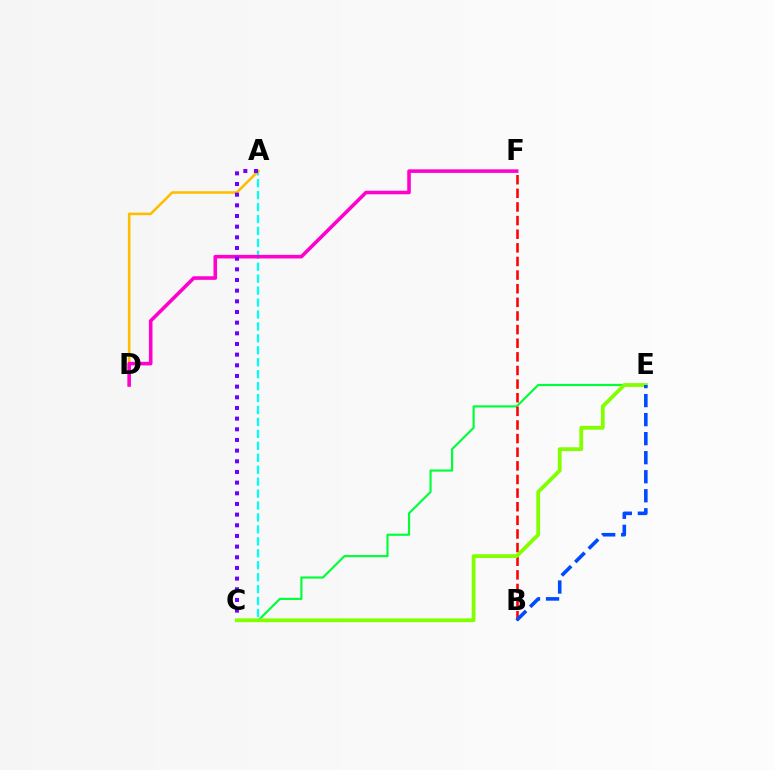{('C', 'E'): [{'color': '#00ff39', 'line_style': 'solid', 'thickness': 1.55}, {'color': '#84ff00', 'line_style': 'solid', 'thickness': 2.74}], ('B', 'F'): [{'color': '#ff0000', 'line_style': 'dashed', 'thickness': 1.85}], ('A', 'C'): [{'color': '#00fff6', 'line_style': 'dashed', 'thickness': 1.62}, {'color': '#7200ff', 'line_style': 'dotted', 'thickness': 2.9}], ('A', 'D'): [{'color': '#ffbd00', 'line_style': 'solid', 'thickness': 1.86}], ('D', 'F'): [{'color': '#ff00cf', 'line_style': 'solid', 'thickness': 2.58}], ('B', 'E'): [{'color': '#004bff', 'line_style': 'dashed', 'thickness': 2.59}]}